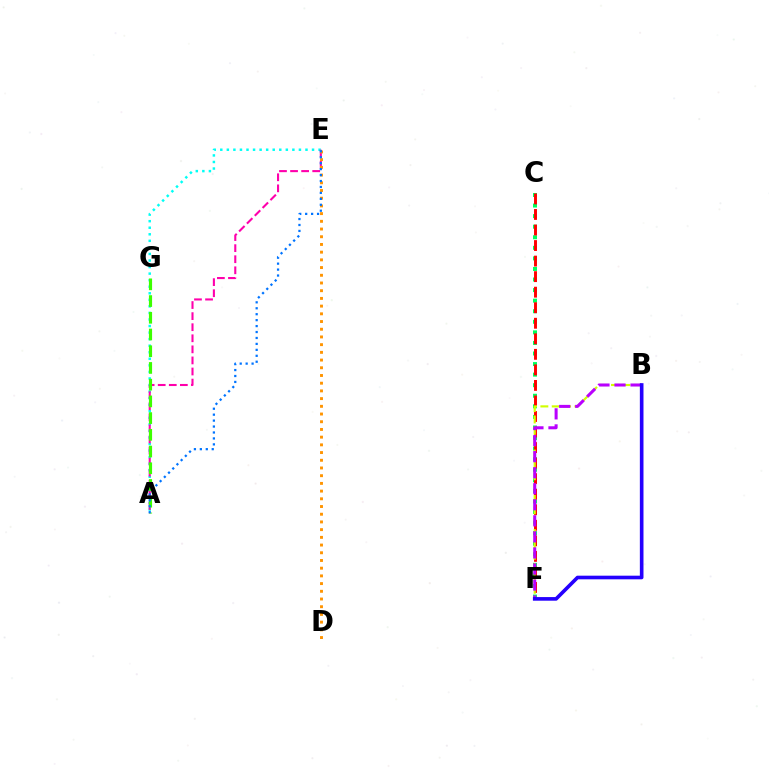{('A', 'E'): [{'color': '#00fff6', 'line_style': 'dotted', 'thickness': 1.78}, {'color': '#ff00ac', 'line_style': 'dashed', 'thickness': 1.5}, {'color': '#0074ff', 'line_style': 'dotted', 'thickness': 1.61}], ('C', 'F'): [{'color': '#00ff5c', 'line_style': 'dotted', 'thickness': 2.87}, {'color': '#ff0000', 'line_style': 'dashed', 'thickness': 2.11}], ('B', 'F'): [{'color': '#d1ff00', 'line_style': 'dashed', 'thickness': 1.54}, {'color': '#b900ff', 'line_style': 'dashed', 'thickness': 2.18}, {'color': '#2500ff', 'line_style': 'solid', 'thickness': 2.61}], ('A', 'G'): [{'color': '#3dff00', 'line_style': 'dashed', 'thickness': 2.27}], ('D', 'E'): [{'color': '#ff9400', 'line_style': 'dotted', 'thickness': 2.09}]}